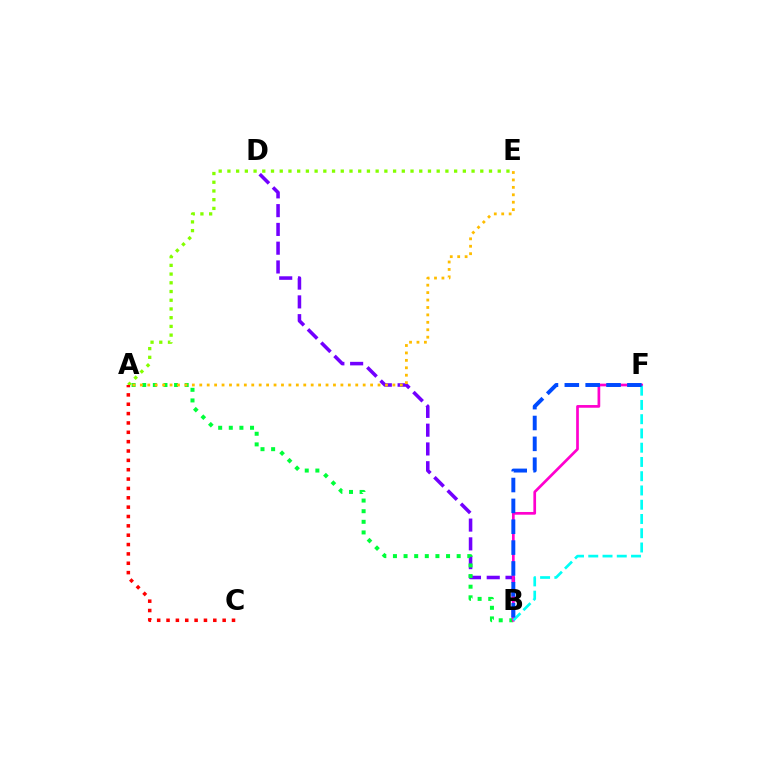{('B', 'D'): [{'color': '#7200ff', 'line_style': 'dashed', 'thickness': 2.55}], ('A', 'B'): [{'color': '#00ff39', 'line_style': 'dotted', 'thickness': 2.89}], ('A', 'E'): [{'color': '#84ff00', 'line_style': 'dotted', 'thickness': 2.37}, {'color': '#ffbd00', 'line_style': 'dotted', 'thickness': 2.02}], ('A', 'C'): [{'color': '#ff0000', 'line_style': 'dotted', 'thickness': 2.54}], ('B', 'F'): [{'color': '#ff00cf', 'line_style': 'solid', 'thickness': 1.95}, {'color': '#00fff6', 'line_style': 'dashed', 'thickness': 1.94}, {'color': '#004bff', 'line_style': 'dashed', 'thickness': 2.83}]}